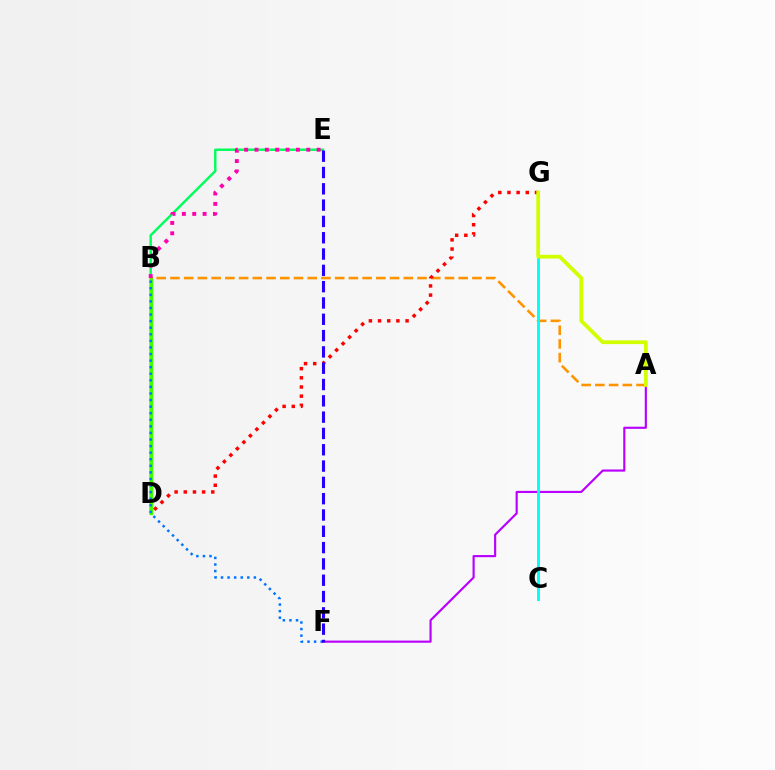{('D', 'E'): [{'color': '#00ff5c', 'line_style': 'solid', 'thickness': 1.76}], ('B', 'D'): [{'color': '#3dff00', 'line_style': 'solid', 'thickness': 2.38}], ('A', 'B'): [{'color': '#ff9400', 'line_style': 'dashed', 'thickness': 1.86}], ('B', 'F'): [{'color': '#0074ff', 'line_style': 'dotted', 'thickness': 1.79}], ('A', 'F'): [{'color': '#b900ff', 'line_style': 'solid', 'thickness': 1.55}], ('D', 'G'): [{'color': '#ff0000', 'line_style': 'dotted', 'thickness': 2.49}], ('C', 'G'): [{'color': '#00fff6', 'line_style': 'solid', 'thickness': 2.1}], ('A', 'G'): [{'color': '#d1ff00', 'line_style': 'solid', 'thickness': 2.71}], ('B', 'E'): [{'color': '#ff00ac', 'line_style': 'dotted', 'thickness': 2.81}], ('E', 'F'): [{'color': '#2500ff', 'line_style': 'dashed', 'thickness': 2.22}]}